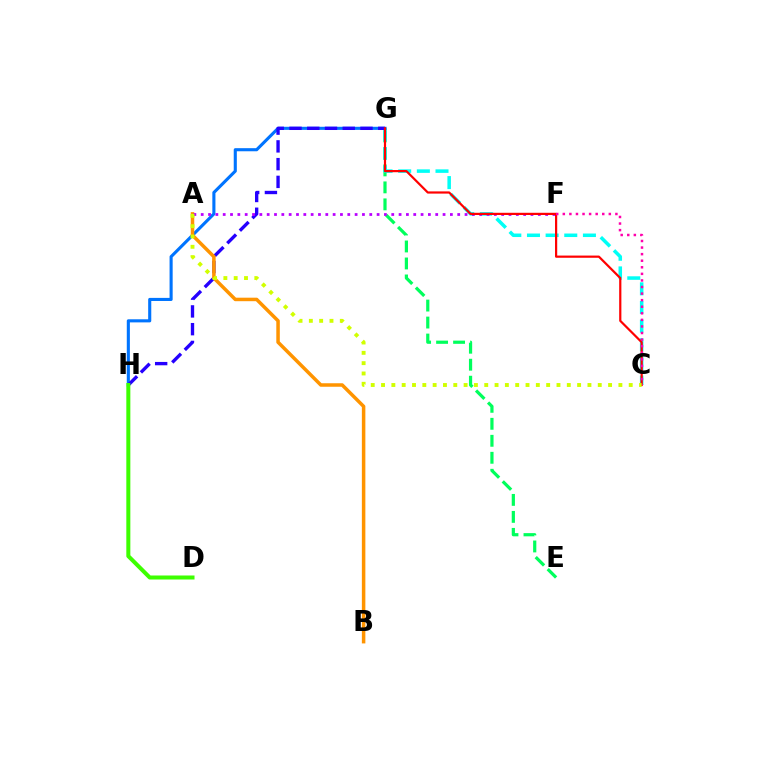{('E', 'G'): [{'color': '#00ff5c', 'line_style': 'dashed', 'thickness': 2.31}], ('C', 'G'): [{'color': '#00fff6', 'line_style': 'dashed', 'thickness': 2.53}, {'color': '#ff0000', 'line_style': 'solid', 'thickness': 1.59}], ('G', 'H'): [{'color': '#0074ff', 'line_style': 'solid', 'thickness': 2.23}, {'color': '#2500ff', 'line_style': 'dashed', 'thickness': 2.41}], ('D', 'H'): [{'color': '#3dff00', 'line_style': 'solid', 'thickness': 2.89}], ('A', 'B'): [{'color': '#ff9400', 'line_style': 'solid', 'thickness': 2.52}], ('A', 'F'): [{'color': '#b900ff', 'line_style': 'dotted', 'thickness': 1.99}], ('C', 'F'): [{'color': '#ff00ac', 'line_style': 'dotted', 'thickness': 1.79}], ('A', 'C'): [{'color': '#d1ff00', 'line_style': 'dotted', 'thickness': 2.8}]}